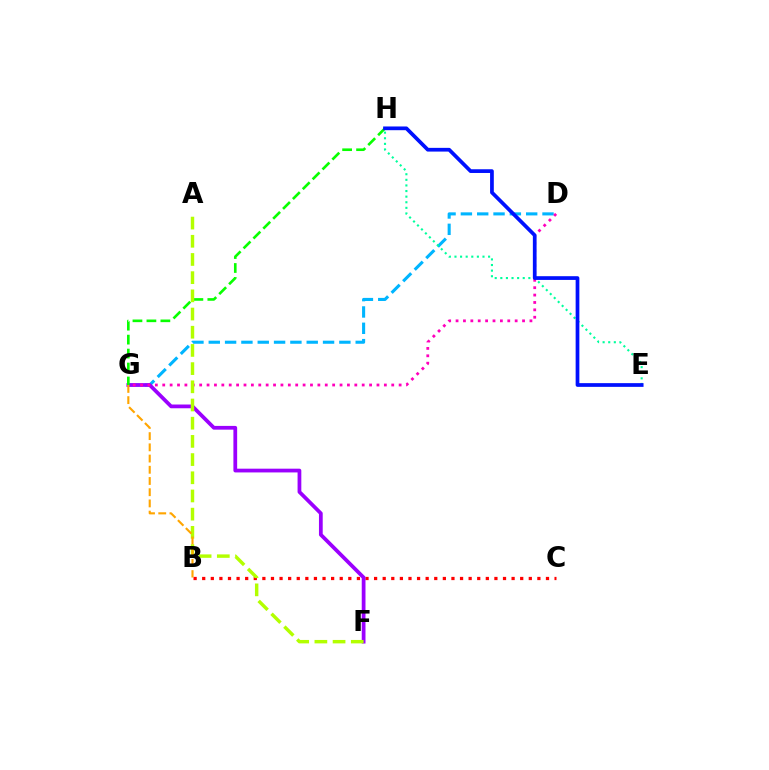{('D', 'G'): [{'color': '#00b5ff', 'line_style': 'dashed', 'thickness': 2.22}, {'color': '#ff00bd', 'line_style': 'dotted', 'thickness': 2.01}], ('B', 'C'): [{'color': '#ff0000', 'line_style': 'dotted', 'thickness': 2.34}], ('F', 'G'): [{'color': '#9b00ff', 'line_style': 'solid', 'thickness': 2.7}], ('G', 'H'): [{'color': '#08ff00', 'line_style': 'dashed', 'thickness': 1.9}], ('E', 'H'): [{'color': '#00ff9d', 'line_style': 'dotted', 'thickness': 1.52}, {'color': '#0010ff', 'line_style': 'solid', 'thickness': 2.68}], ('A', 'F'): [{'color': '#b3ff00', 'line_style': 'dashed', 'thickness': 2.47}], ('B', 'G'): [{'color': '#ffa500', 'line_style': 'dashed', 'thickness': 1.52}]}